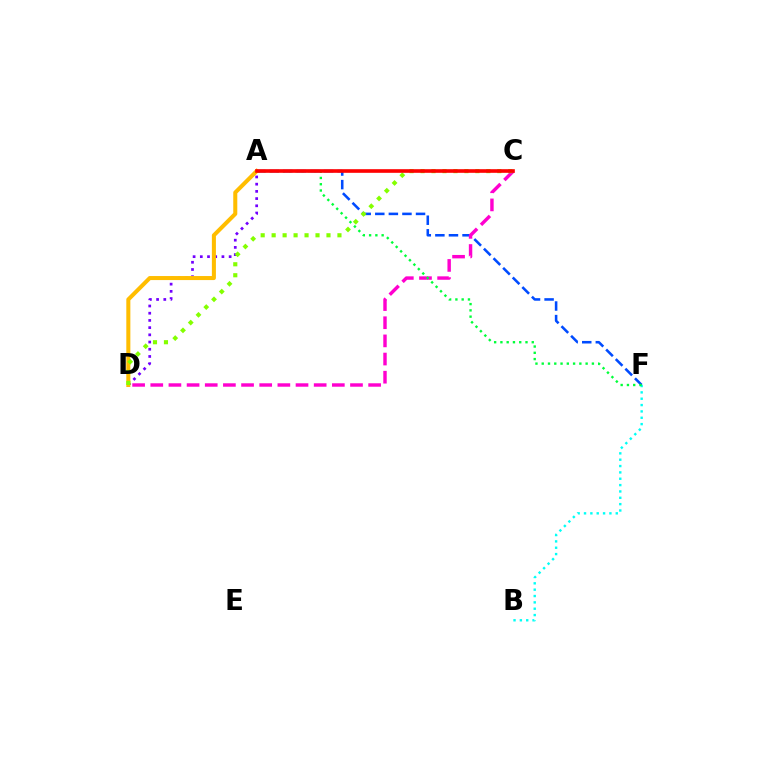{('A', 'D'): [{'color': '#7200ff', 'line_style': 'dotted', 'thickness': 1.96}, {'color': '#ffbd00', 'line_style': 'solid', 'thickness': 2.91}], ('A', 'F'): [{'color': '#004bff', 'line_style': 'dashed', 'thickness': 1.84}, {'color': '#00ff39', 'line_style': 'dotted', 'thickness': 1.7}], ('B', 'F'): [{'color': '#00fff6', 'line_style': 'dotted', 'thickness': 1.73}], ('C', 'D'): [{'color': '#ff00cf', 'line_style': 'dashed', 'thickness': 2.47}, {'color': '#84ff00', 'line_style': 'dotted', 'thickness': 2.98}], ('A', 'C'): [{'color': '#ff0000', 'line_style': 'solid', 'thickness': 2.61}]}